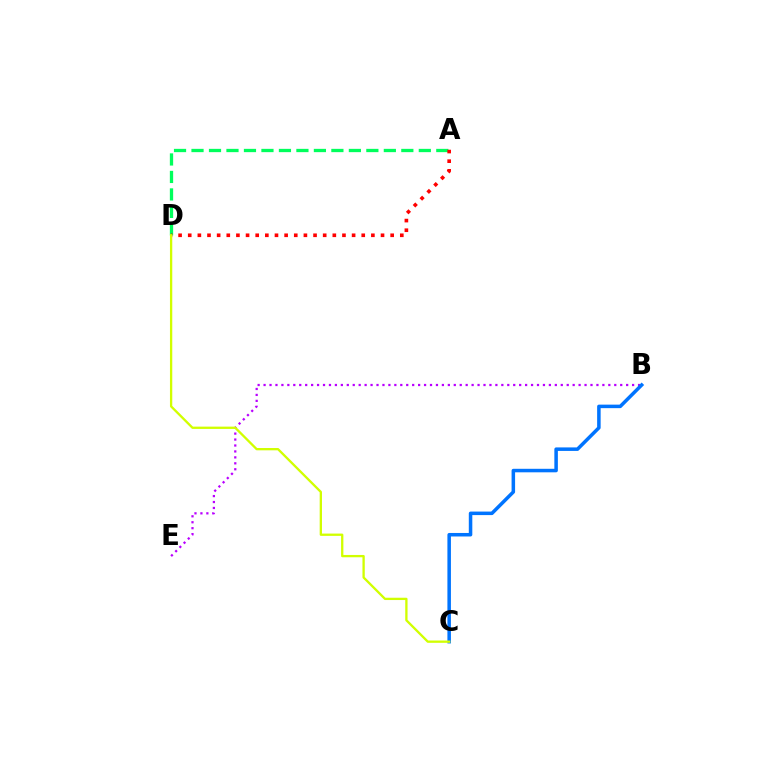{('B', 'E'): [{'color': '#b900ff', 'line_style': 'dotted', 'thickness': 1.61}], ('A', 'D'): [{'color': '#00ff5c', 'line_style': 'dashed', 'thickness': 2.38}, {'color': '#ff0000', 'line_style': 'dotted', 'thickness': 2.62}], ('B', 'C'): [{'color': '#0074ff', 'line_style': 'solid', 'thickness': 2.53}], ('C', 'D'): [{'color': '#d1ff00', 'line_style': 'solid', 'thickness': 1.66}]}